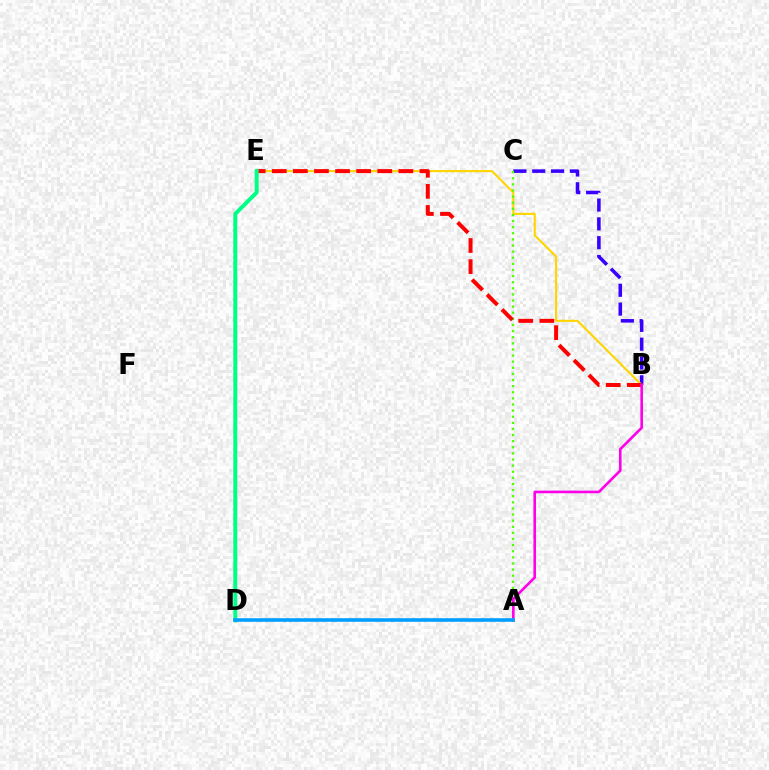{('B', 'C'): [{'color': '#3700ff', 'line_style': 'dashed', 'thickness': 2.56}], ('B', 'E'): [{'color': '#ffd500', 'line_style': 'solid', 'thickness': 1.52}, {'color': '#ff0000', 'line_style': 'dashed', 'thickness': 2.87}], ('A', 'C'): [{'color': '#4fff00', 'line_style': 'dotted', 'thickness': 1.66}], ('D', 'E'): [{'color': '#00ff86', 'line_style': 'solid', 'thickness': 2.87}], ('A', 'B'): [{'color': '#ff00ed', 'line_style': 'solid', 'thickness': 1.89}], ('A', 'D'): [{'color': '#009eff', 'line_style': 'solid', 'thickness': 2.58}]}